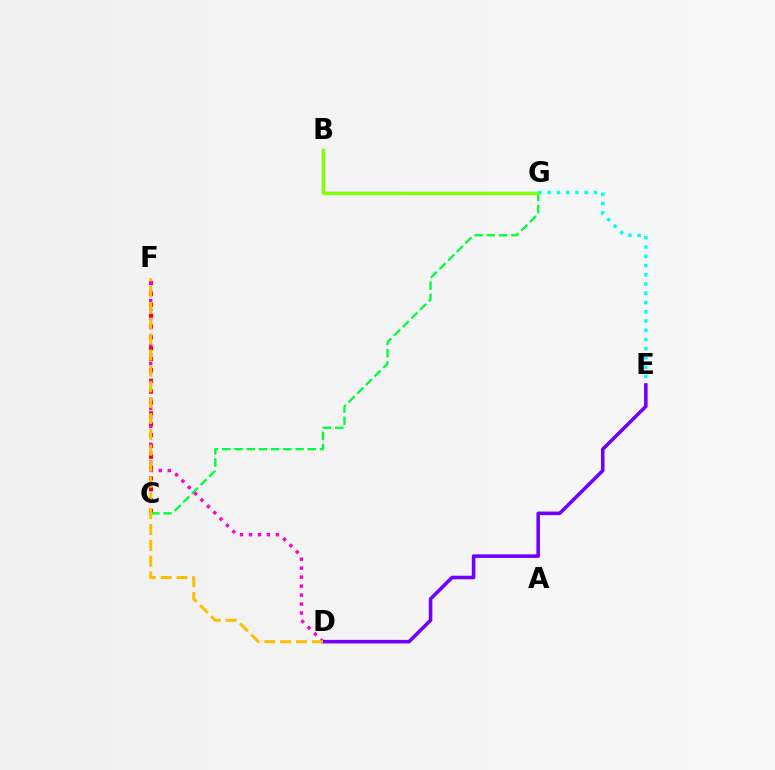{('B', 'G'): [{'color': '#004bff', 'line_style': 'solid', 'thickness': 1.58}, {'color': '#84ff00', 'line_style': 'solid', 'thickness': 2.4}], ('C', 'F'): [{'color': '#ff0000', 'line_style': 'dotted', 'thickness': 2.95}], ('C', 'G'): [{'color': '#00ff39', 'line_style': 'dashed', 'thickness': 1.66}], ('D', 'F'): [{'color': '#ff00cf', 'line_style': 'dotted', 'thickness': 2.44}, {'color': '#ffbd00', 'line_style': 'dashed', 'thickness': 2.15}], ('E', 'G'): [{'color': '#00fff6', 'line_style': 'dotted', 'thickness': 2.51}], ('D', 'E'): [{'color': '#7200ff', 'line_style': 'solid', 'thickness': 2.57}]}